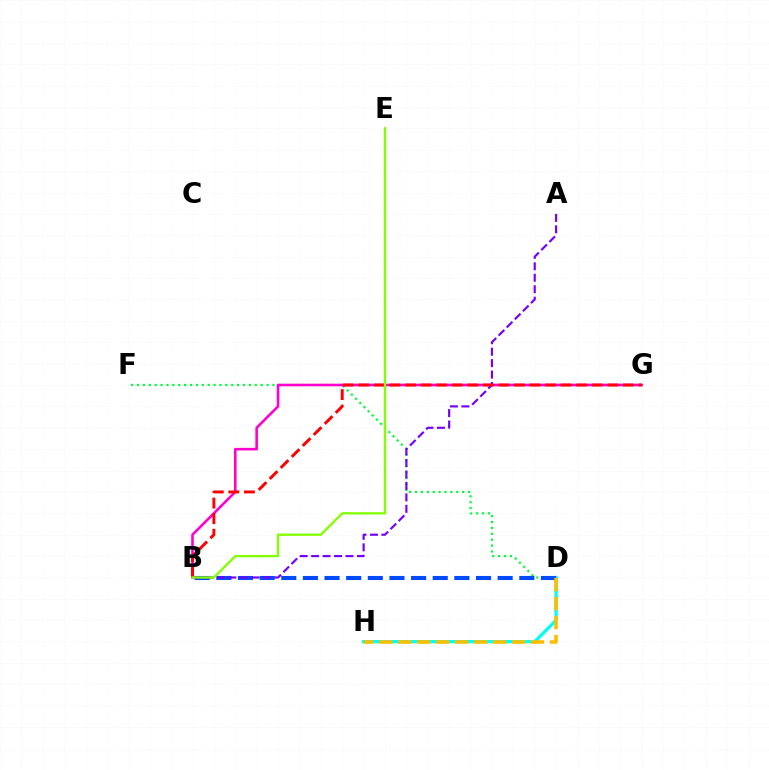{('D', 'H'): [{'color': '#00fff6', 'line_style': 'solid', 'thickness': 2.36}, {'color': '#ffbd00', 'line_style': 'dashed', 'thickness': 2.58}], ('D', 'F'): [{'color': '#00ff39', 'line_style': 'dotted', 'thickness': 1.6}], ('B', 'G'): [{'color': '#ff00cf', 'line_style': 'solid', 'thickness': 1.86}, {'color': '#ff0000', 'line_style': 'dashed', 'thickness': 2.11}], ('B', 'D'): [{'color': '#004bff', 'line_style': 'dashed', 'thickness': 2.94}], ('A', 'B'): [{'color': '#7200ff', 'line_style': 'dashed', 'thickness': 1.56}], ('B', 'E'): [{'color': '#84ff00', 'line_style': 'solid', 'thickness': 1.68}]}